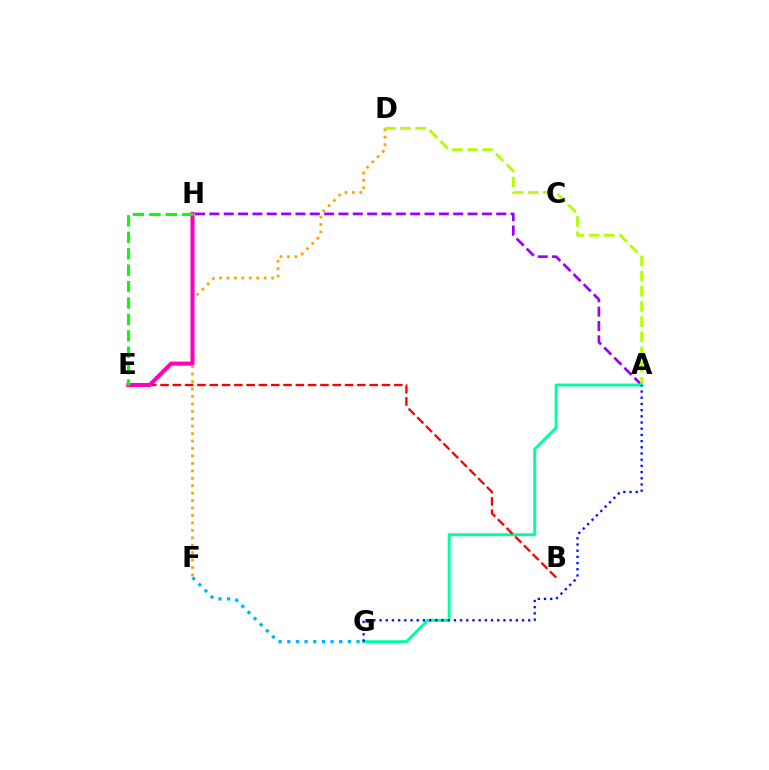{('A', 'H'): [{'color': '#9b00ff', 'line_style': 'dashed', 'thickness': 1.95}], ('D', 'F'): [{'color': '#ffa500', 'line_style': 'dotted', 'thickness': 2.02}], ('A', 'D'): [{'color': '#b3ff00', 'line_style': 'dashed', 'thickness': 2.06}], ('F', 'G'): [{'color': '#00b5ff', 'line_style': 'dotted', 'thickness': 2.35}], ('A', 'G'): [{'color': '#00ff9d', 'line_style': 'solid', 'thickness': 2.12}, {'color': '#0010ff', 'line_style': 'dotted', 'thickness': 1.68}], ('B', 'E'): [{'color': '#ff0000', 'line_style': 'dashed', 'thickness': 1.67}], ('E', 'H'): [{'color': '#ff00bd', 'line_style': 'solid', 'thickness': 2.94}, {'color': '#08ff00', 'line_style': 'dashed', 'thickness': 2.23}]}